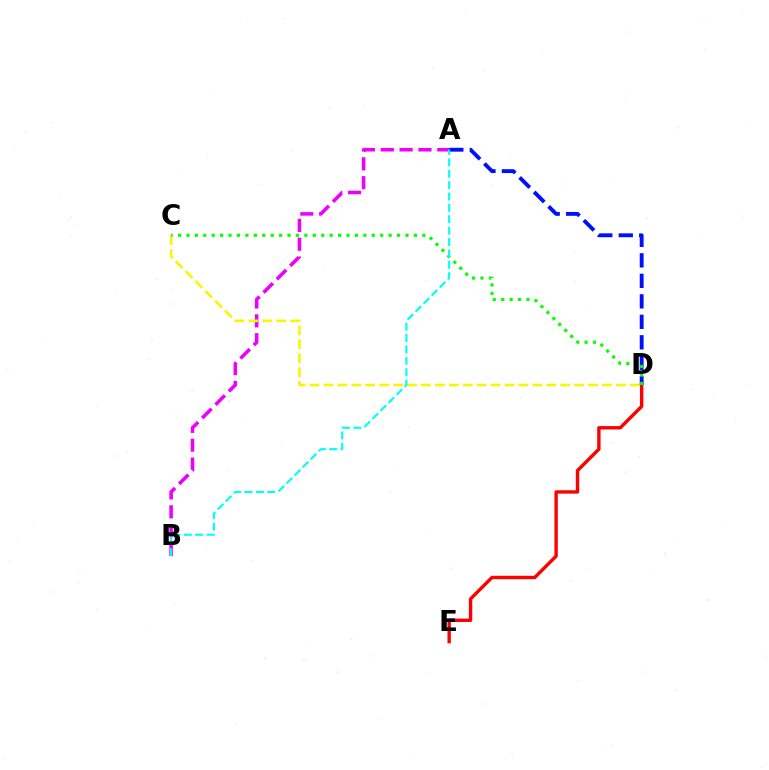{('D', 'E'): [{'color': '#ff0000', 'line_style': 'solid', 'thickness': 2.44}], ('A', 'B'): [{'color': '#ee00ff', 'line_style': 'dashed', 'thickness': 2.56}, {'color': '#00fff6', 'line_style': 'dashed', 'thickness': 1.55}], ('C', 'D'): [{'color': '#fcf500', 'line_style': 'dashed', 'thickness': 1.89}, {'color': '#08ff00', 'line_style': 'dotted', 'thickness': 2.29}], ('A', 'D'): [{'color': '#0010ff', 'line_style': 'dashed', 'thickness': 2.78}]}